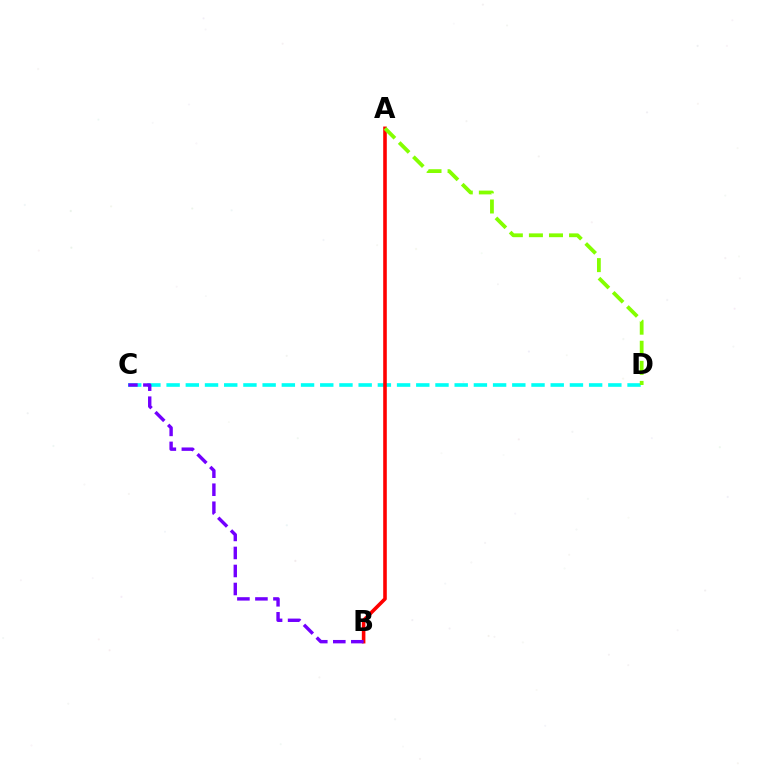{('C', 'D'): [{'color': '#00fff6', 'line_style': 'dashed', 'thickness': 2.61}], ('A', 'B'): [{'color': '#ff0000', 'line_style': 'solid', 'thickness': 2.58}], ('B', 'C'): [{'color': '#7200ff', 'line_style': 'dashed', 'thickness': 2.45}], ('A', 'D'): [{'color': '#84ff00', 'line_style': 'dashed', 'thickness': 2.73}]}